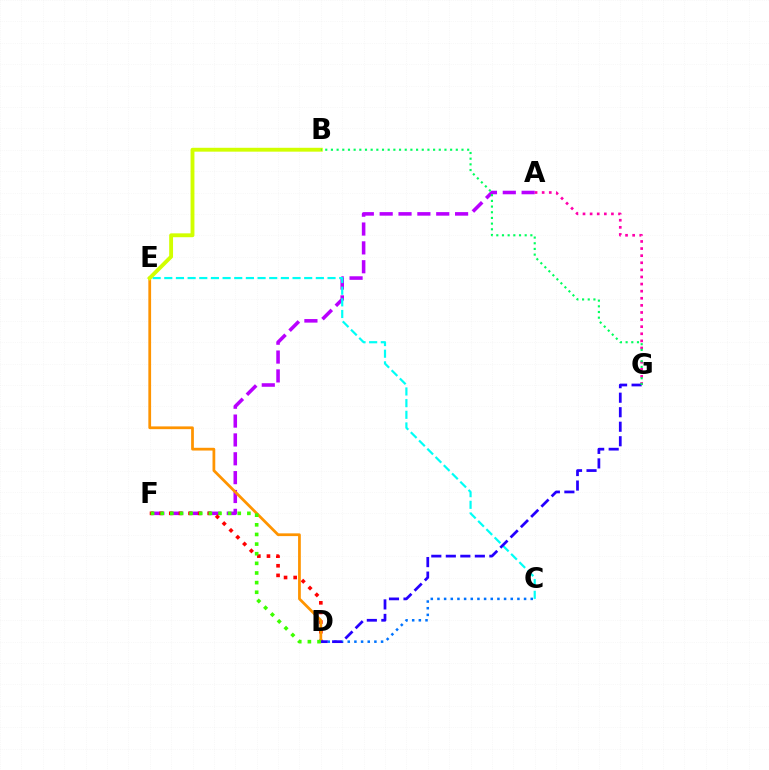{('C', 'D'): [{'color': '#0074ff', 'line_style': 'dotted', 'thickness': 1.81}], ('A', 'G'): [{'color': '#ff00ac', 'line_style': 'dotted', 'thickness': 1.93}], ('A', 'F'): [{'color': '#b900ff', 'line_style': 'dashed', 'thickness': 2.56}], ('C', 'E'): [{'color': '#00fff6', 'line_style': 'dashed', 'thickness': 1.58}], ('D', 'F'): [{'color': '#ff0000', 'line_style': 'dotted', 'thickness': 2.61}, {'color': '#3dff00', 'line_style': 'dotted', 'thickness': 2.62}], ('D', 'E'): [{'color': '#ff9400', 'line_style': 'solid', 'thickness': 1.98}], ('D', 'G'): [{'color': '#2500ff', 'line_style': 'dashed', 'thickness': 1.97}], ('B', 'E'): [{'color': '#d1ff00', 'line_style': 'solid', 'thickness': 2.78}], ('B', 'G'): [{'color': '#00ff5c', 'line_style': 'dotted', 'thickness': 1.54}]}